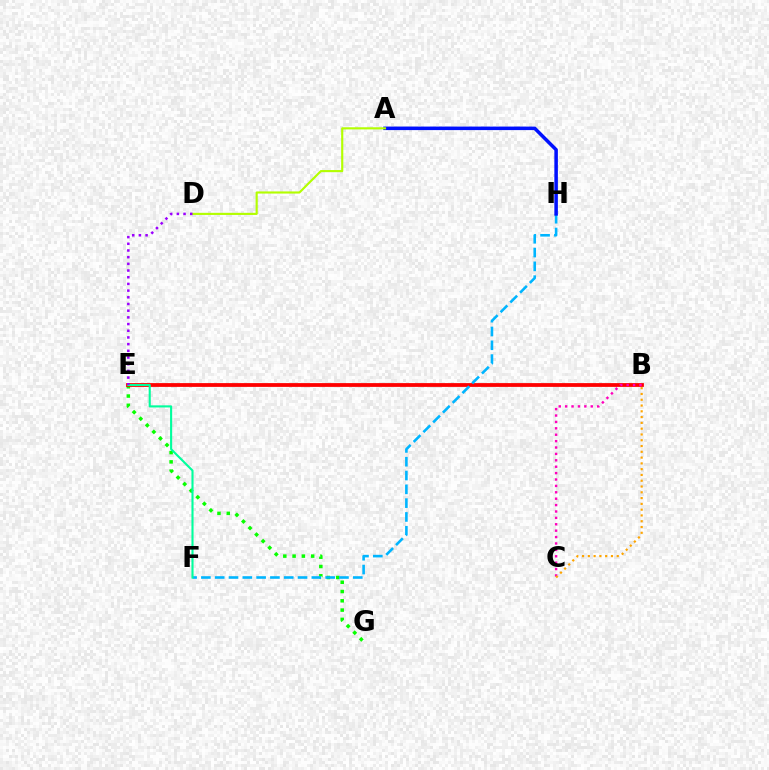{('E', 'G'): [{'color': '#08ff00', 'line_style': 'dotted', 'thickness': 2.52}], ('B', 'E'): [{'color': '#ff0000', 'line_style': 'solid', 'thickness': 2.72}], ('B', 'C'): [{'color': '#ff00bd', 'line_style': 'dotted', 'thickness': 1.74}, {'color': '#ffa500', 'line_style': 'dotted', 'thickness': 1.57}], ('F', 'H'): [{'color': '#00b5ff', 'line_style': 'dashed', 'thickness': 1.88}], ('A', 'H'): [{'color': '#0010ff', 'line_style': 'solid', 'thickness': 2.53}], ('E', 'F'): [{'color': '#00ff9d', 'line_style': 'solid', 'thickness': 1.52}], ('A', 'D'): [{'color': '#b3ff00', 'line_style': 'solid', 'thickness': 1.53}], ('D', 'E'): [{'color': '#9b00ff', 'line_style': 'dotted', 'thickness': 1.82}]}